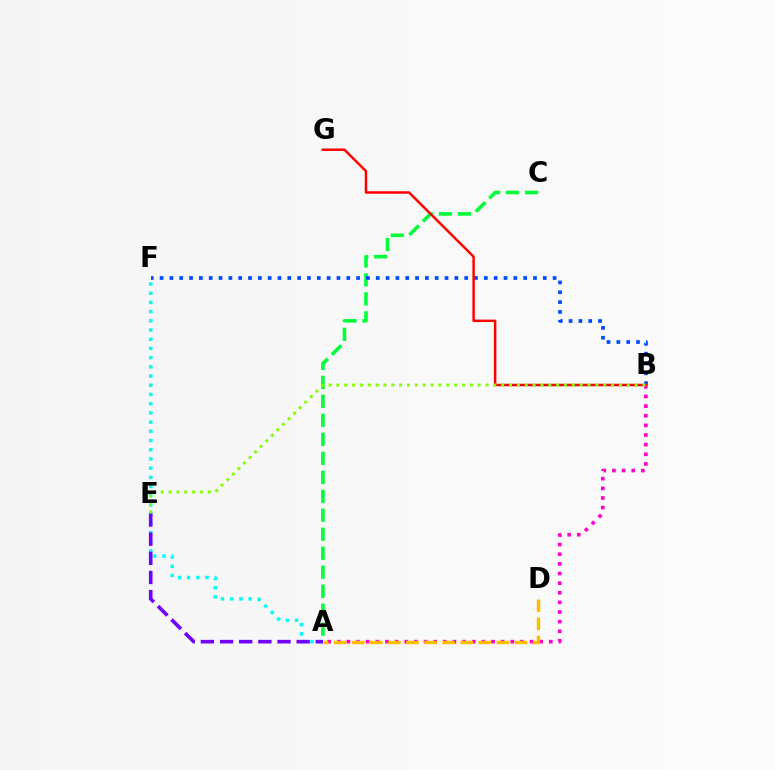{('A', 'C'): [{'color': '#00ff39', 'line_style': 'dashed', 'thickness': 2.58}], ('A', 'F'): [{'color': '#00fff6', 'line_style': 'dotted', 'thickness': 2.5}], ('B', 'F'): [{'color': '#004bff', 'line_style': 'dotted', 'thickness': 2.67}], ('A', 'B'): [{'color': '#ff00cf', 'line_style': 'dotted', 'thickness': 2.62}], ('B', 'G'): [{'color': '#ff0000', 'line_style': 'solid', 'thickness': 1.78}], ('A', 'D'): [{'color': '#ffbd00', 'line_style': 'dashed', 'thickness': 2.46}], ('A', 'E'): [{'color': '#7200ff', 'line_style': 'dashed', 'thickness': 2.6}], ('B', 'E'): [{'color': '#84ff00', 'line_style': 'dotted', 'thickness': 2.13}]}